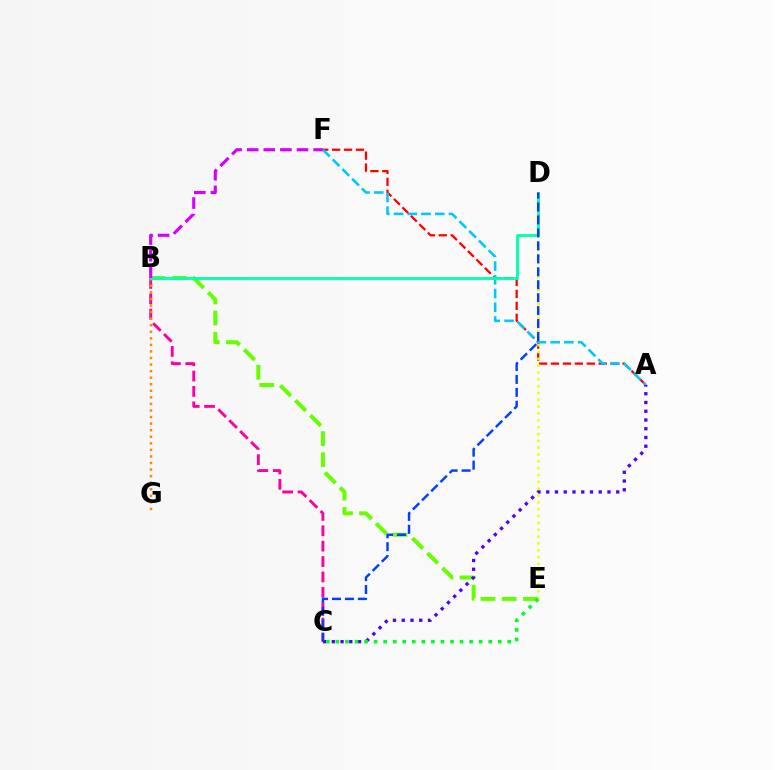{('A', 'F'): [{'color': '#ff0000', 'line_style': 'dashed', 'thickness': 1.62}, {'color': '#00c7ff', 'line_style': 'dashed', 'thickness': 1.87}], ('B', 'C'): [{'color': '#ff00a0', 'line_style': 'dashed', 'thickness': 2.09}], ('B', 'E'): [{'color': '#66ff00', 'line_style': 'dashed', 'thickness': 2.87}], ('D', 'E'): [{'color': '#eeff00', 'line_style': 'dotted', 'thickness': 1.86}], ('B', 'G'): [{'color': '#ff8800', 'line_style': 'dotted', 'thickness': 1.78}], ('B', 'D'): [{'color': '#00ffaf', 'line_style': 'solid', 'thickness': 2.04}], ('B', 'F'): [{'color': '#d600ff', 'line_style': 'dashed', 'thickness': 2.26}], ('A', 'C'): [{'color': '#4f00ff', 'line_style': 'dotted', 'thickness': 2.38}], ('C', 'E'): [{'color': '#00ff27', 'line_style': 'dotted', 'thickness': 2.59}], ('C', 'D'): [{'color': '#003fff', 'line_style': 'dashed', 'thickness': 1.76}]}